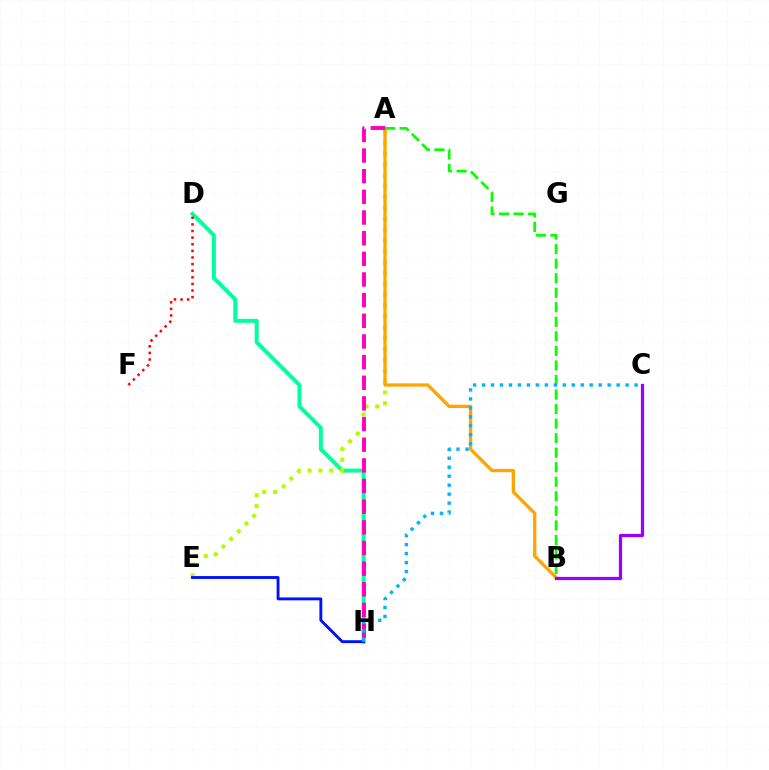{('D', 'H'): [{'color': '#00ff9d', 'line_style': 'solid', 'thickness': 2.85}], ('A', 'E'): [{'color': '#b3ff00', 'line_style': 'dotted', 'thickness': 2.95}], ('A', 'B'): [{'color': '#ffa500', 'line_style': 'solid', 'thickness': 2.39}, {'color': '#08ff00', 'line_style': 'dashed', 'thickness': 1.98}], ('D', 'F'): [{'color': '#ff0000', 'line_style': 'dotted', 'thickness': 1.8}], ('A', 'H'): [{'color': '#ff00bd', 'line_style': 'dashed', 'thickness': 2.81}], ('E', 'H'): [{'color': '#0010ff', 'line_style': 'solid', 'thickness': 2.07}], ('B', 'C'): [{'color': '#9b00ff', 'line_style': 'solid', 'thickness': 2.32}], ('C', 'H'): [{'color': '#00b5ff', 'line_style': 'dotted', 'thickness': 2.44}]}